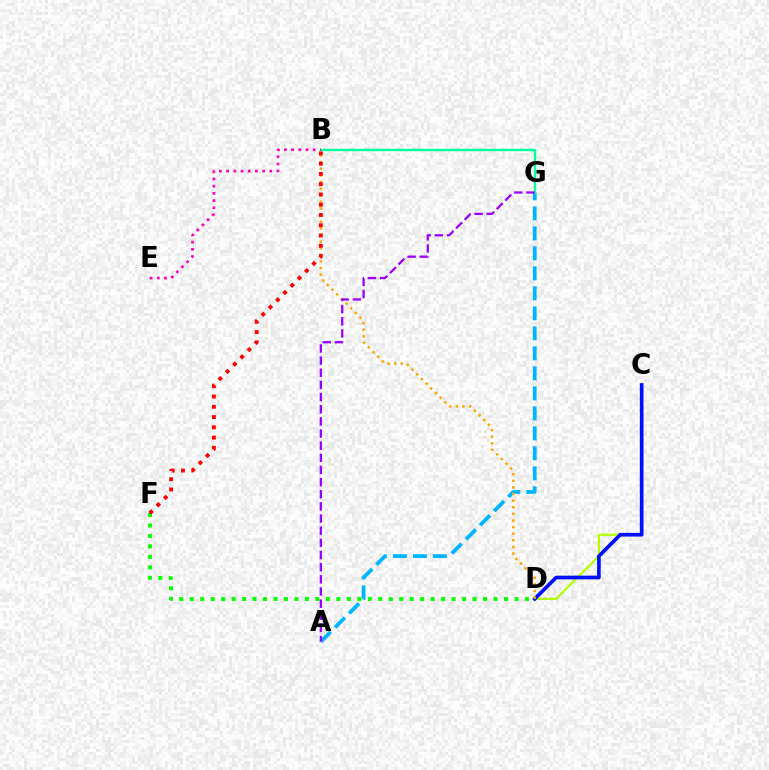{('A', 'G'): [{'color': '#00b5ff', 'line_style': 'dashed', 'thickness': 2.72}, {'color': '#9b00ff', 'line_style': 'dashed', 'thickness': 1.65}], ('C', 'D'): [{'color': '#b3ff00', 'line_style': 'solid', 'thickness': 1.58}, {'color': '#0010ff', 'line_style': 'solid', 'thickness': 2.66}], ('B', 'D'): [{'color': '#ffa500', 'line_style': 'dotted', 'thickness': 1.8}], ('D', 'F'): [{'color': '#08ff00', 'line_style': 'dotted', 'thickness': 2.85}], ('B', 'G'): [{'color': '#00ff9d', 'line_style': 'solid', 'thickness': 1.73}], ('B', 'F'): [{'color': '#ff0000', 'line_style': 'dotted', 'thickness': 2.79}], ('B', 'E'): [{'color': '#ff00bd', 'line_style': 'dotted', 'thickness': 1.96}]}